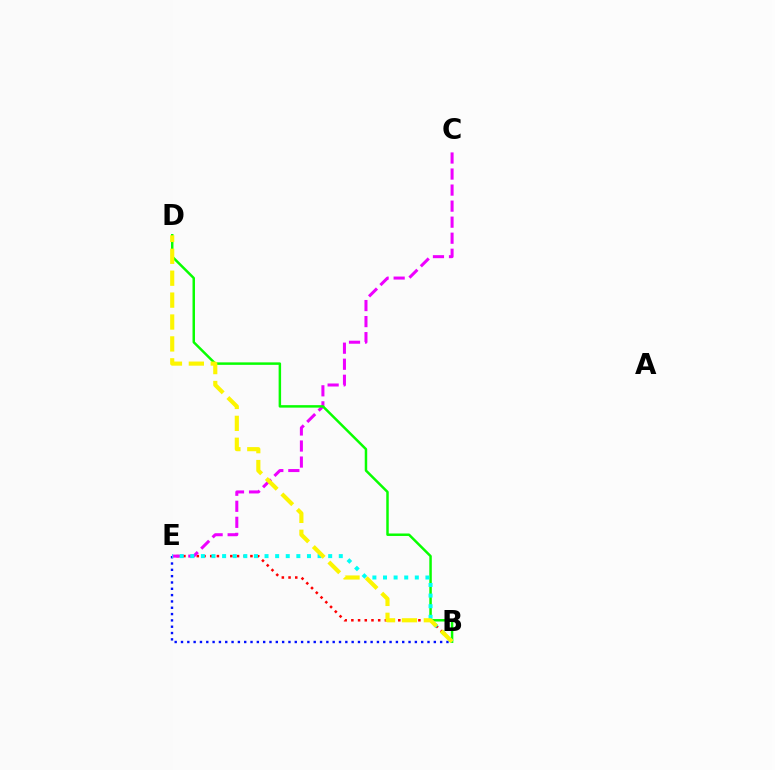{('B', 'E'): [{'color': '#0010ff', 'line_style': 'dotted', 'thickness': 1.72}, {'color': '#ff0000', 'line_style': 'dotted', 'thickness': 1.82}, {'color': '#00fff6', 'line_style': 'dotted', 'thickness': 2.88}], ('C', 'E'): [{'color': '#ee00ff', 'line_style': 'dashed', 'thickness': 2.18}], ('B', 'D'): [{'color': '#08ff00', 'line_style': 'solid', 'thickness': 1.79}, {'color': '#fcf500', 'line_style': 'dashed', 'thickness': 2.98}]}